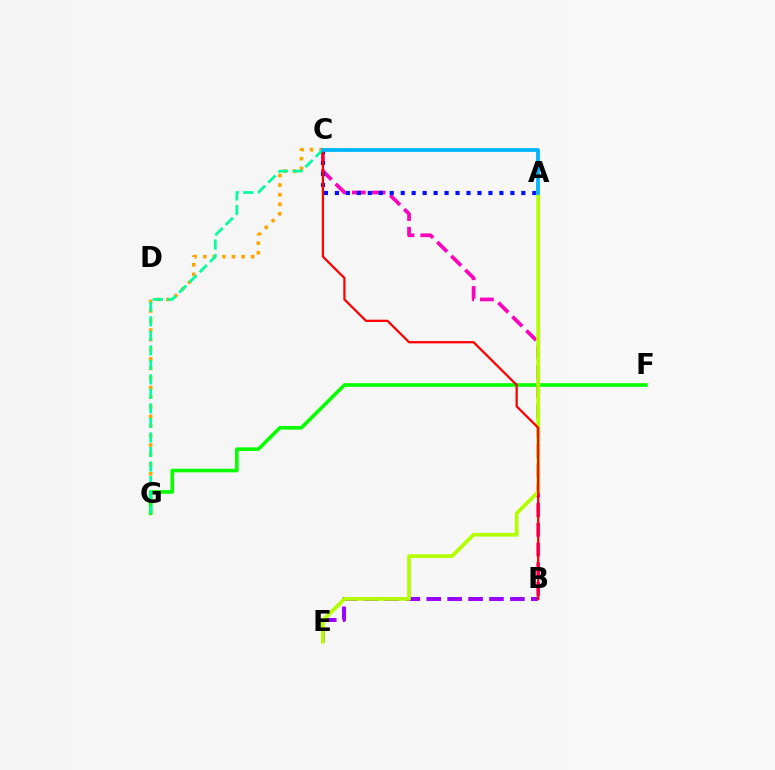{('C', 'G'): [{'color': '#ffa500', 'line_style': 'dotted', 'thickness': 2.6}, {'color': '#00ff9d', 'line_style': 'dashed', 'thickness': 1.97}], ('B', 'C'): [{'color': '#ff00bd', 'line_style': 'dashed', 'thickness': 2.68}, {'color': '#ff0000', 'line_style': 'solid', 'thickness': 1.63}], ('F', 'G'): [{'color': '#08ff00', 'line_style': 'solid', 'thickness': 2.61}], ('A', 'C'): [{'color': '#0010ff', 'line_style': 'dotted', 'thickness': 2.98}, {'color': '#00b5ff', 'line_style': 'solid', 'thickness': 2.71}], ('B', 'E'): [{'color': '#9b00ff', 'line_style': 'dashed', 'thickness': 2.84}], ('A', 'E'): [{'color': '#b3ff00', 'line_style': 'solid', 'thickness': 2.71}]}